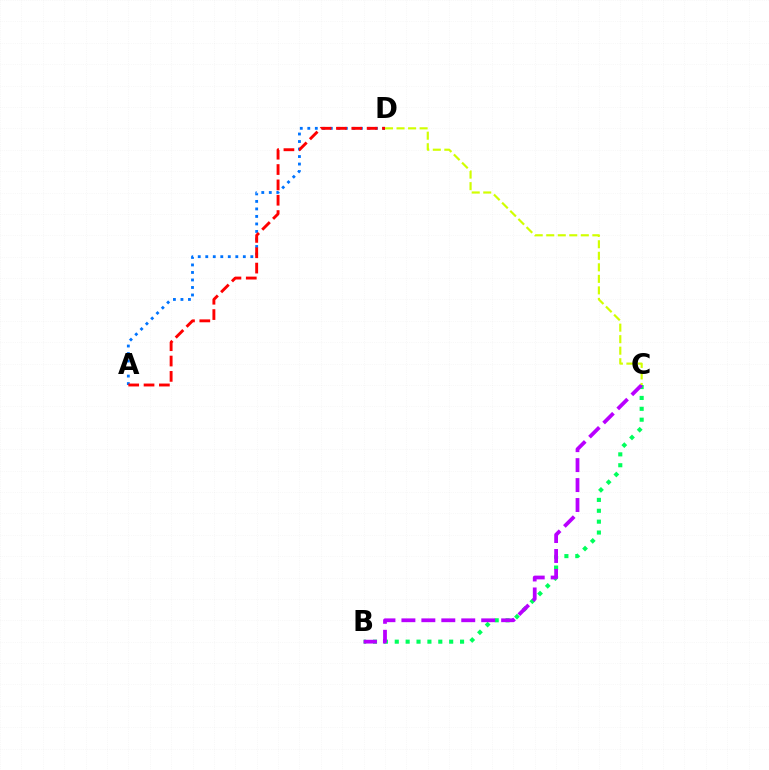{('B', 'C'): [{'color': '#00ff5c', 'line_style': 'dotted', 'thickness': 2.96}, {'color': '#b900ff', 'line_style': 'dashed', 'thickness': 2.71}], ('A', 'D'): [{'color': '#0074ff', 'line_style': 'dotted', 'thickness': 2.04}, {'color': '#ff0000', 'line_style': 'dashed', 'thickness': 2.08}], ('C', 'D'): [{'color': '#d1ff00', 'line_style': 'dashed', 'thickness': 1.57}]}